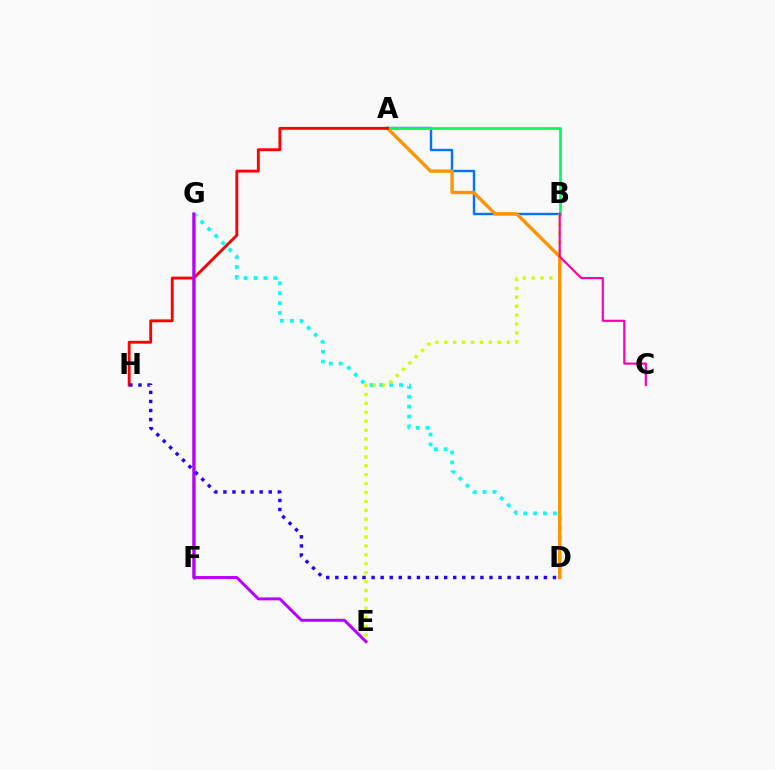{('D', 'G'): [{'color': '#00fff6', 'line_style': 'dotted', 'thickness': 2.69}], ('A', 'B'): [{'color': '#0074ff', 'line_style': 'solid', 'thickness': 1.74}, {'color': '#00ff5c', 'line_style': 'solid', 'thickness': 2.0}], ('B', 'E'): [{'color': '#d1ff00', 'line_style': 'dotted', 'thickness': 2.42}], ('F', 'G'): [{'color': '#3dff00', 'line_style': 'solid', 'thickness': 2.4}], ('A', 'D'): [{'color': '#ff9400', 'line_style': 'solid', 'thickness': 2.43}], ('A', 'H'): [{'color': '#ff0000', 'line_style': 'solid', 'thickness': 2.06}], ('E', 'G'): [{'color': '#b900ff', 'line_style': 'solid', 'thickness': 2.13}], ('D', 'H'): [{'color': '#2500ff', 'line_style': 'dotted', 'thickness': 2.46}], ('B', 'C'): [{'color': '#ff00ac', 'line_style': 'solid', 'thickness': 1.56}]}